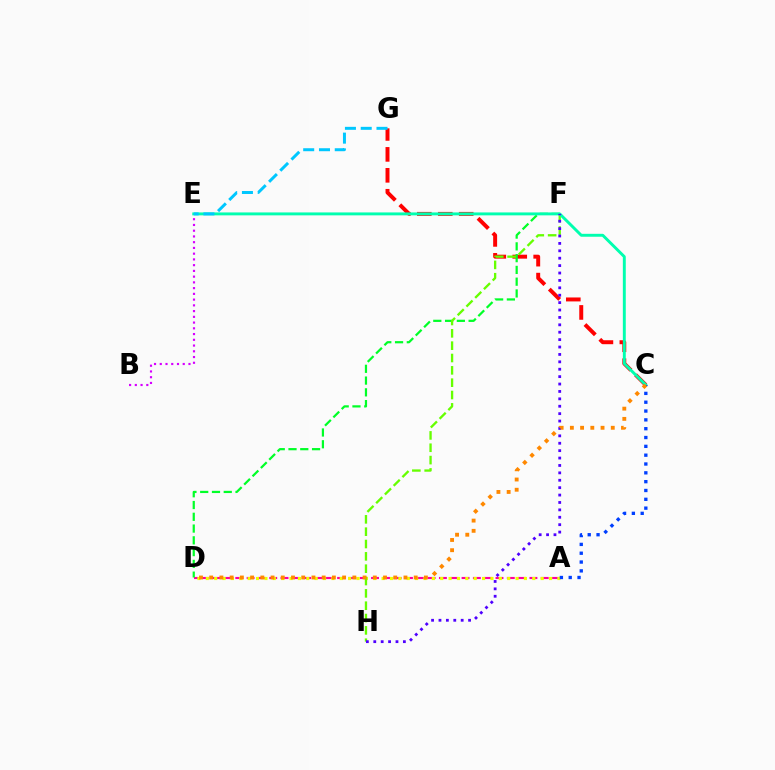{('A', 'D'): [{'color': '#ff00a0', 'line_style': 'dashed', 'thickness': 1.54}, {'color': '#eeff00', 'line_style': 'dotted', 'thickness': 2.27}], ('C', 'G'): [{'color': '#ff0000', 'line_style': 'dashed', 'thickness': 2.84}], ('D', 'F'): [{'color': '#00ff27', 'line_style': 'dashed', 'thickness': 1.6}], ('B', 'E'): [{'color': '#d600ff', 'line_style': 'dotted', 'thickness': 1.56}], ('F', 'H'): [{'color': '#66ff00', 'line_style': 'dashed', 'thickness': 1.68}, {'color': '#4f00ff', 'line_style': 'dotted', 'thickness': 2.01}], ('C', 'E'): [{'color': '#00ffaf', 'line_style': 'solid', 'thickness': 2.1}], ('E', 'G'): [{'color': '#00c7ff', 'line_style': 'dashed', 'thickness': 2.14}], ('A', 'C'): [{'color': '#003fff', 'line_style': 'dotted', 'thickness': 2.4}], ('C', 'D'): [{'color': '#ff8800', 'line_style': 'dotted', 'thickness': 2.78}]}